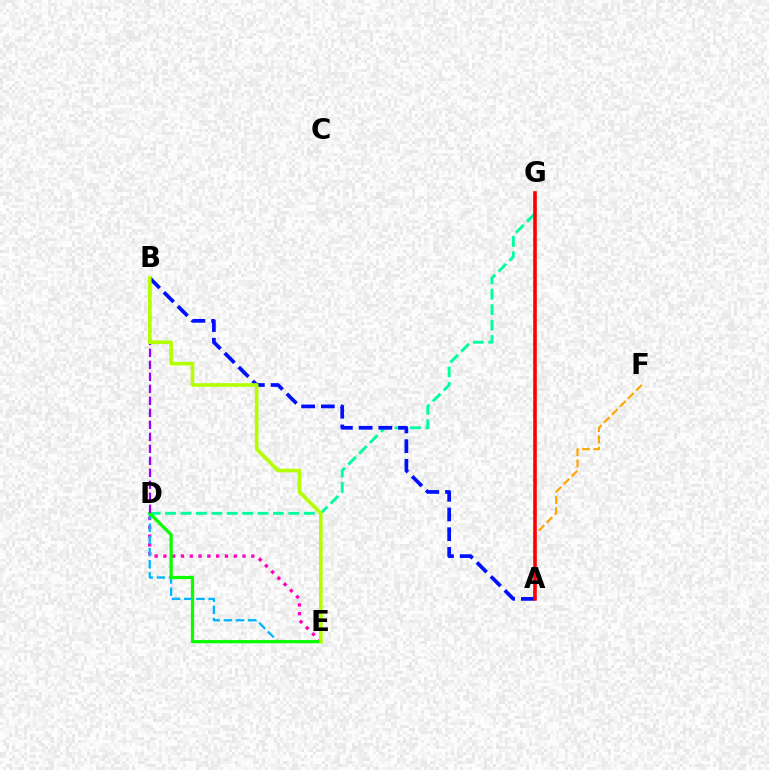{('D', 'G'): [{'color': '#00ff9d', 'line_style': 'dashed', 'thickness': 2.09}], ('A', 'B'): [{'color': '#0010ff', 'line_style': 'dashed', 'thickness': 2.68}], ('D', 'E'): [{'color': '#ff00bd', 'line_style': 'dotted', 'thickness': 2.39}, {'color': '#00b5ff', 'line_style': 'dashed', 'thickness': 1.66}, {'color': '#08ff00', 'line_style': 'solid', 'thickness': 2.33}], ('A', 'F'): [{'color': '#ffa500', 'line_style': 'dashed', 'thickness': 1.54}], ('B', 'D'): [{'color': '#9b00ff', 'line_style': 'dashed', 'thickness': 1.63}], ('A', 'G'): [{'color': '#ff0000', 'line_style': 'solid', 'thickness': 2.59}], ('B', 'E'): [{'color': '#b3ff00', 'line_style': 'solid', 'thickness': 2.62}]}